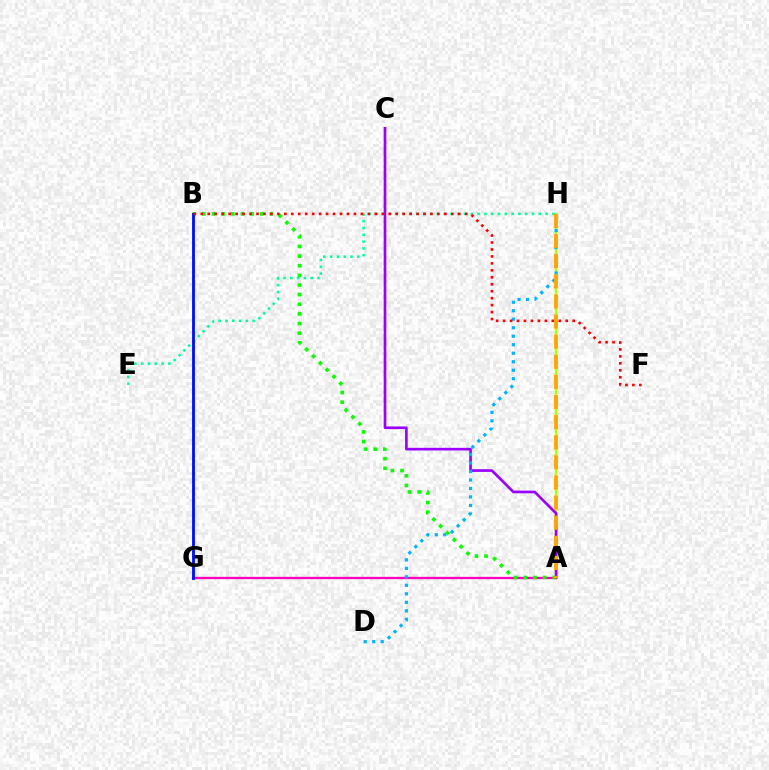{('A', 'H'): [{'color': '#b3ff00', 'line_style': 'solid', 'thickness': 1.7}, {'color': '#ffa500', 'line_style': 'dashed', 'thickness': 2.73}], ('E', 'H'): [{'color': '#00ff9d', 'line_style': 'dotted', 'thickness': 1.85}], ('A', 'C'): [{'color': '#9b00ff', 'line_style': 'solid', 'thickness': 1.92}], ('A', 'G'): [{'color': '#ff00bd', 'line_style': 'solid', 'thickness': 1.67}], ('D', 'H'): [{'color': '#00b5ff', 'line_style': 'dotted', 'thickness': 2.31}], ('A', 'B'): [{'color': '#08ff00', 'line_style': 'dotted', 'thickness': 2.62}], ('B', 'G'): [{'color': '#0010ff', 'line_style': 'solid', 'thickness': 2.05}], ('B', 'F'): [{'color': '#ff0000', 'line_style': 'dotted', 'thickness': 1.89}]}